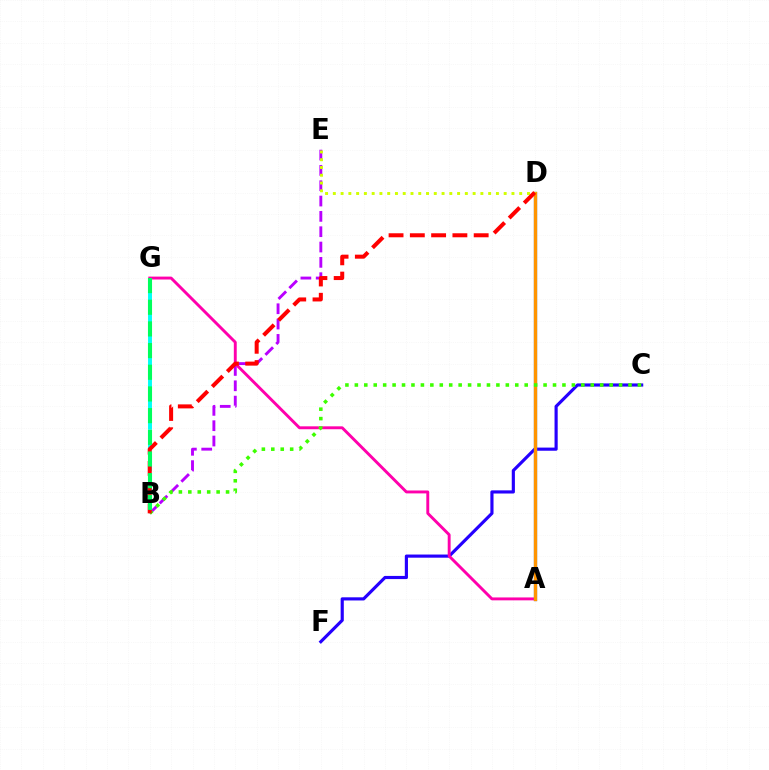{('C', 'F'): [{'color': '#2500ff', 'line_style': 'solid', 'thickness': 2.27}], ('B', 'E'): [{'color': '#b900ff', 'line_style': 'dashed', 'thickness': 2.08}], ('A', 'G'): [{'color': '#ff00ac', 'line_style': 'solid', 'thickness': 2.09}], ('A', 'D'): [{'color': '#0074ff', 'line_style': 'solid', 'thickness': 2.33}, {'color': '#ff9400', 'line_style': 'solid', 'thickness': 2.4}], ('B', 'G'): [{'color': '#00fff6', 'line_style': 'dashed', 'thickness': 2.83}, {'color': '#00ff5c', 'line_style': 'dashed', 'thickness': 2.94}], ('D', 'E'): [{'color': '#d1ff00', 'line_style': 'dotted', 'thickness': 2.11}], ('B', 'C'): [{'color': '#3dff00', 'line_style': 'dotted', 'thickness': 2.56}], ('B', 'D'): [{'color': '#ff0000', 'line_style': 'dashed', 'thickness': 2.89}]}